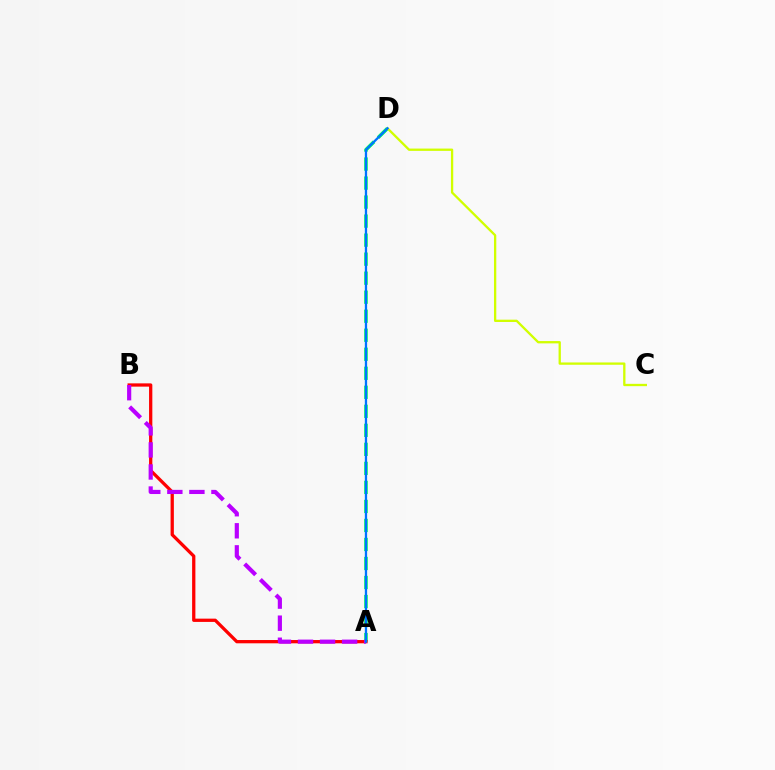{('A', 'D'): [{'color': '#00ff5c', 'line_style': 'dashed', 'thickness': 2.58}, {'color': '#0074ff', 'line_style': 'solid', 'thickness': 1.66}], ('A', 'B'): [{'color': '#ff0000', 'line_style': 'solid', 'thickness': 2.36}, {'color': '#b900ff', 'line_style': 'dashed', 'thickness': 3.0}], ('C', 'D'): [{'color': '#d1ff00', 'line_style': 'solid', 'thickness': 1.66}]}